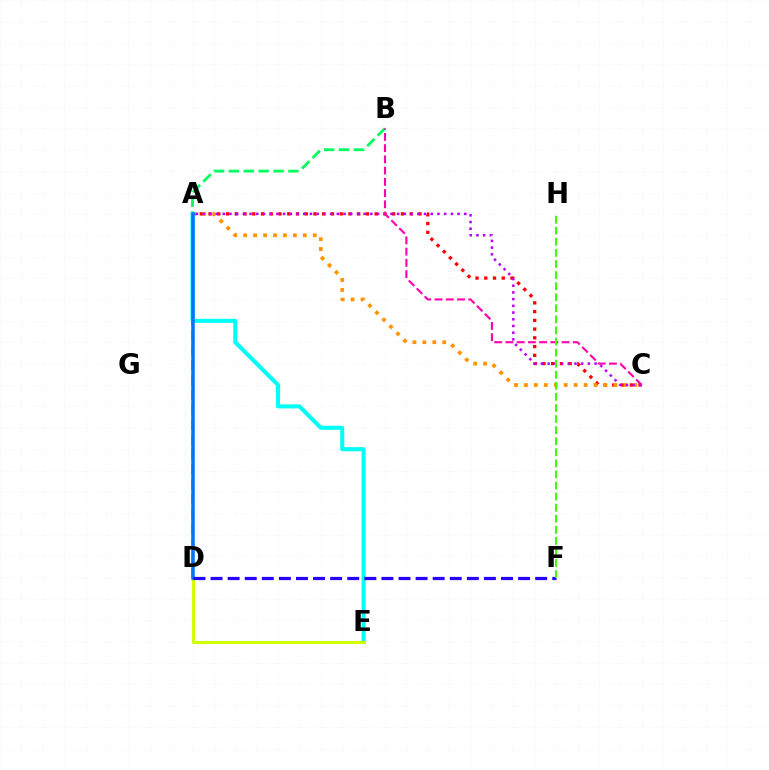{('B', 'D'): [{'color': '#00ff5c', 'line_style': 'dashed', 'thickness': 2.02}], ('A', 'C'): [{'color': '#ff0000', 'line_style': 'dotted', 'thickness': 2.38}, {'color': '#ff9400', 'line_style': 'dotted', 'thickness': 2.7}, {'color': '#b900ff', 'line_style': 'dotted', 'thickness': 1.82}], ('A', 'E'): [{'color': '#00fff6', 'line_style': 'solid', 'thickness': 2.92}], ('D', 'E'): [{'color': '#d1ff00', 'line_style': 'solid', 'thickness': 2.21}], ('A', 'D'): [{'color': '#0074ff', 'line_style': 'solid', 'thickness': 2.53}], ('D', 'F'): [{'color': '#2500ff', 'line_style': 'dashed', 'thickness': 2.32}], ('B', 'C'): [{'color': '#ff00ac', 'line_style': 'dashed', 'thickness': 1.53}], ('F', 'H'): [{'color': '#3dff00', 'line_style': 'dashed', 'thickness': 1.5}]}